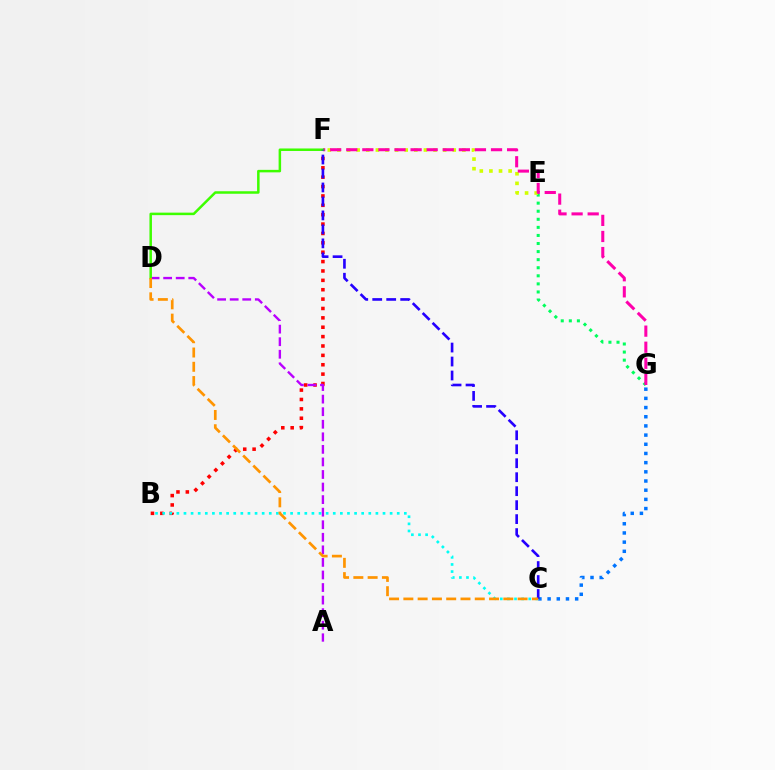{('E', 'G'): [{'color': '#00ff5c', 'line_style': 'dotted', 'thickness': 2.19}], ('C', 'G'): [{'color': '#0074ff', 'line_style': 'dotted', 'thickness': 2.5}], ('B', 'F'): [{'color': '#ff0000', 'line_style': 'dotted', 'thickness': 2.55}], ('E', 'F'): [{'color': '#d1ff00', 'line_style': 'dotted', 'thickness': 2.61}], ('A', 'D'): [{'color': '#b900ff', 'line_style': 'dashed', 'thickness': 1.71}], ('F', 'G'): [{'color': '#ff00ac', 'line_style': 'dashed', 'thickness': 2.18}], ('D', 'F'): [{'color': '#3dff00', 'line_style': 'solid', 'thickness': 1.81}], ('B', 'C'): [{'color': '#00fff6', 'line_style': 'dotted', 'thickness': 1.93}], ('C', 'F'): [{'color': '#2500ff', 'line_style': 'dashed', 'thickness': 1.9}], ('C', 'D'): [{'color': '#ff9400', 'line_style': 'dashed', 'thickness': 1.94}]}